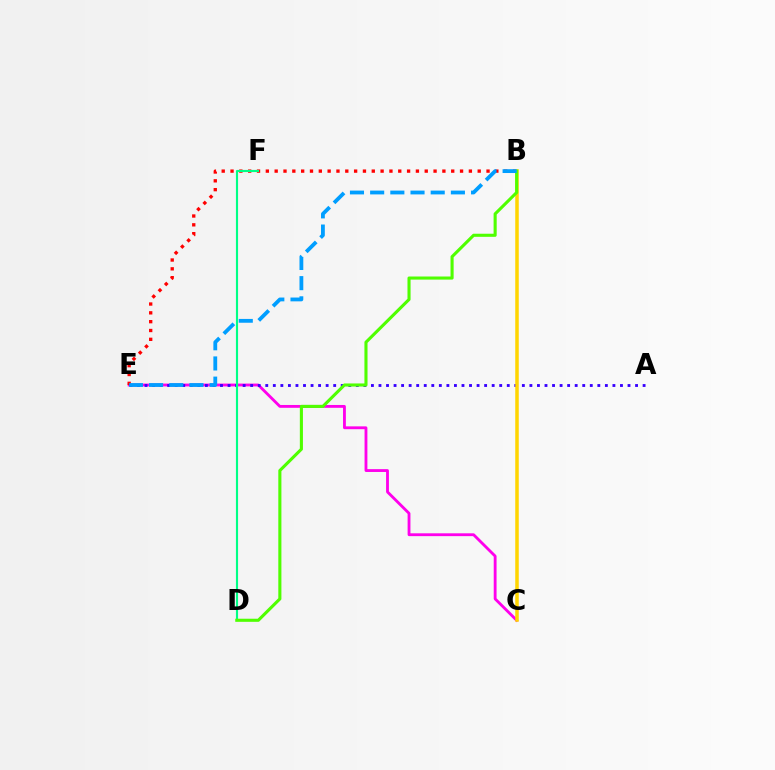{('C', 'E'): [{'color': '#ff00ed', 'line_style': 'solid', 'thickness': 2.04}], ('B', 'E'): [{'color': '#ff0000', 'line_style': 'dotted', 'thickness': 2.4}, {'color': '#009eff', 'line_style': 'dashed', 'thickness': 2.74}], ('A', 'E'): [{'color': '#3700ff', 'line_style': 'dotted', 'thickness': 2.05}], ('D', 'F'): [{'color': '#00ff86', 'line_style': 'solid', 'thickness': 1.53}], ('B', 'C'): [{'color': '#ffd500', 'line_style': 'solid', 'thickness': 2.53}], ('B', 'D'): [{'color': '#4fff00', 'line_style': 'solid', 'thickness': 2.23}]}